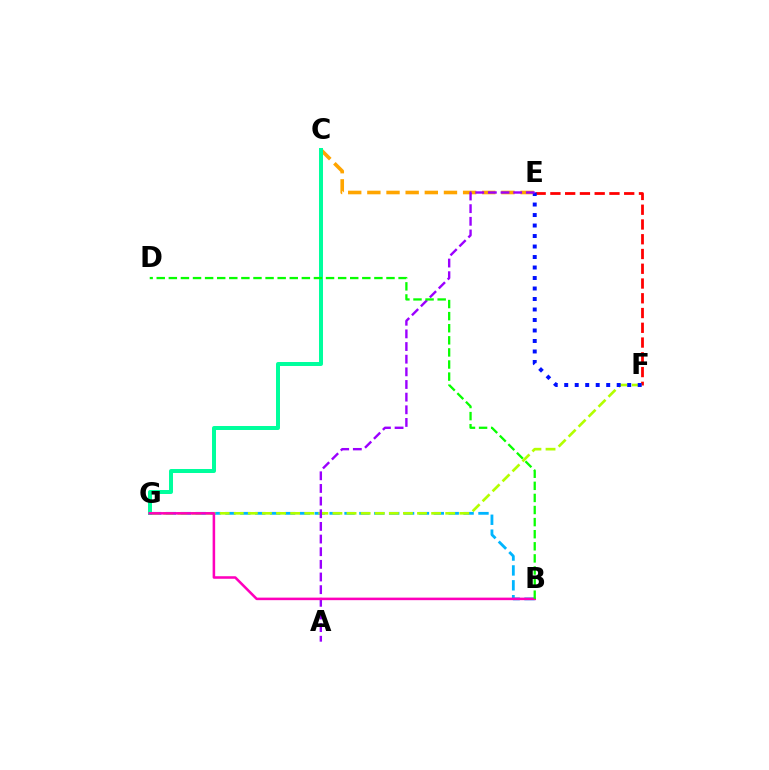{('C', 'E'): [{'color': '#ffa500', 'line_style': 'dashed', 'thickness': 2.6}], ('E', 'F'): [{'color': '#ff0000', 'line_style': 'dashed', 'thickness': 2.0}, {'color': '#0010ff', 'line_style': 'dotted', 'thickness': 2.85}], ('B', 'G'): [{'color': '#00b5ff', 'line_style': 'dashed', 'thickness': 2.02}, {'color': '#ff00bd', 'line_style': 'solid', 'thickness': 1.83}], ('F', 'G'): [{'color': '#b3ff00', 'line_style': 'dashed', 'thickness': 1.92}], ('C', 'G'): [{'color': '#00ff9d', 'line_style': 'solid', 'thickness': 2.87}], ('A', 'E'): [{'color': '#9b00ff', 'line_style': 'dashed', 'thickness': 1.72}], ('B', 'D'): [{'color': '#08ff00', 'line_style': 'dashed', 'thickness': 1.64}]}